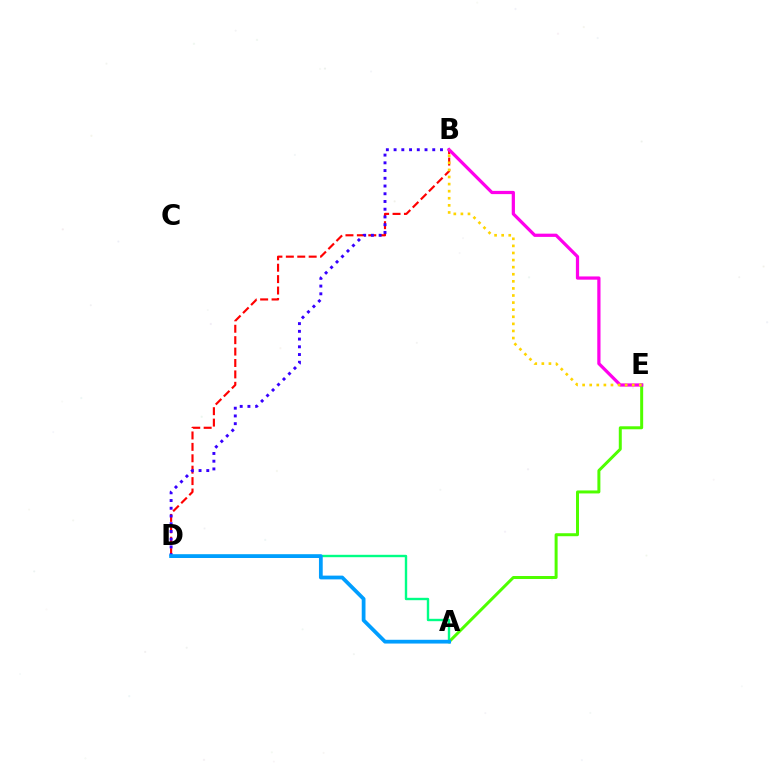{('B', 'D'): [{'color': '#ff0000', 'line_style': 'dashed', 'thickness': 1.55}, {'color': '#3700ff', 'line_style': 'dotted', 'thickness': 2.1}], ('A', 'D'): [{'color': '#00ff86', 'line_style': 'solid', 'thickness': 1.72}, {'color': '#009eff', 'line_style': 'solid', 'thickness': 2.71}], ('A', 'E'): [{'color': '#4fff00', 'line_style': 'solid', 'thickness': 2.15}], ('B', 'E'): [{'color': '#ff00ed', 'line_style': 'solid', 'thickness': 2.32}, {'color': '#ffd500', 'line_style': 'dotted', 'thickness': 1.93}]}